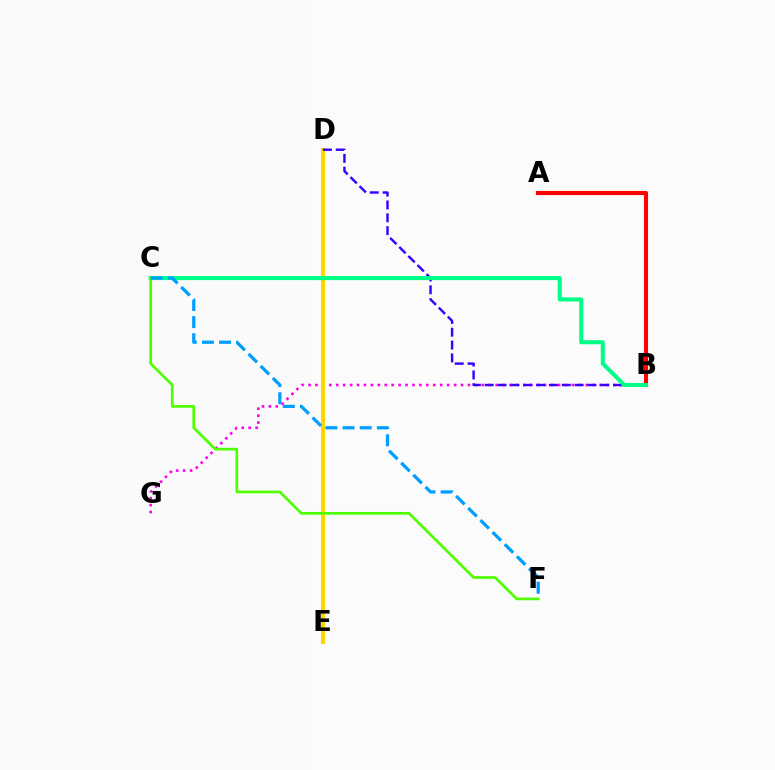{('B', 'G'): [{'color': '#ff00ed', 'line_style': 'dotted', 'thickness': 1.88}], ('D', 'E'): [{'color': '#ffd500', 'line_style': 'solid', 'thickness': 2.94}], ('B', 'D'): [{'color': '#3700ff', 'line_style': 'dashed', 'thickness': 1.74}], ('A', 'B'): [{'color': '#ff0000', 'line_style': 'solid', 'thickness': 2.97}], ('B', 'C'): [{'color': '#00ff86', 'line_style': 'solid', 'thickness': 2.93}], ('C', 'F'): [{'color': '#4fff00', 'line_style': 'solid', 'thickness': 1.94}, {'color': '#009eff', 'line_style': 'dashed', 'thickness': 2.33}]}